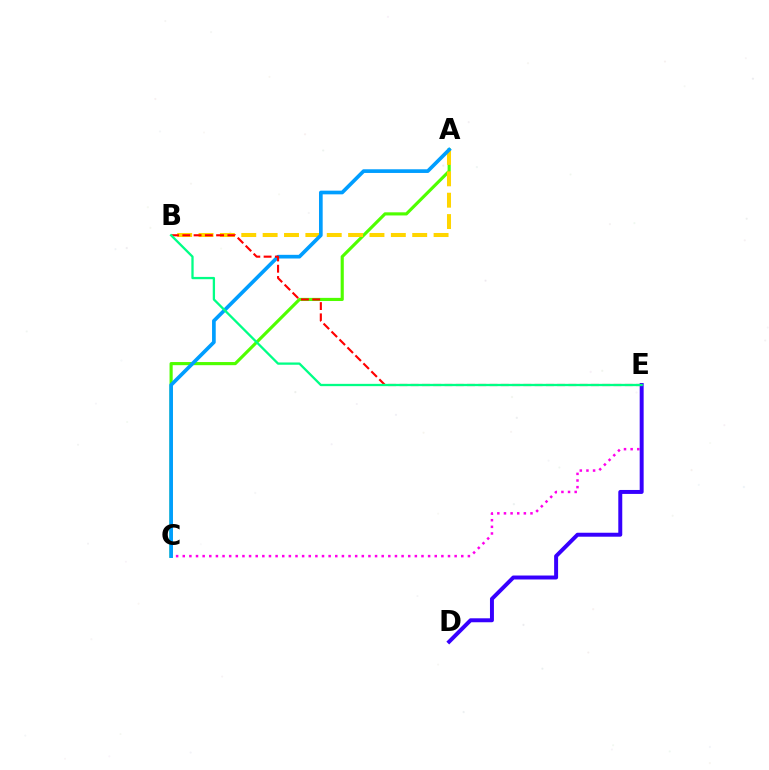{('A', 'C'): [{'color': '#4fff00', 'line_style': 'solid', 'thickness': 2.26}, {'color': '#009eff', 'line_style': 'solid', 'thickness': 2.65}], ('C', 'E'): [{'color': '#ff00ed', 'line_style': 'dotted', 'thickness': 1.8}], ('A', 'B'): [{'color': '#ffd500', 'line_style': 'dashed', 'thickness': 2.9}], ('D', 'E'): [{'color': '#3700ff', 'line_style': 'solid', 'thickness': 2.85}], ('B', 'E'): [{'color': '#ff0000', 'line_style': 'dashed', 'thickness': 1.53}, {'color': '#00ff86', 'line_style': 'solid', 'thickness': 1.65}]}